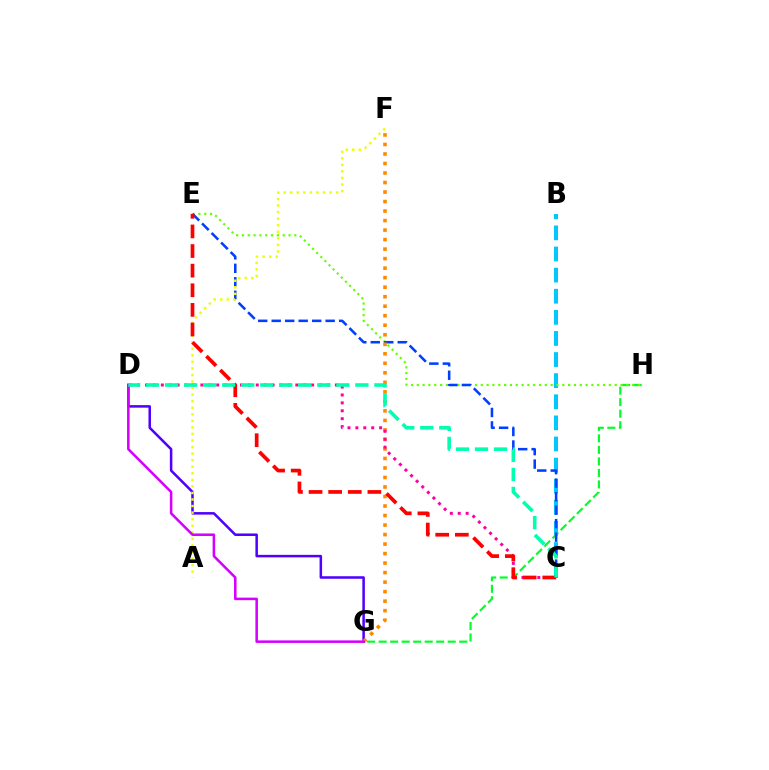{('B', 'C'): [{'color': '#00c7ff', 'line_style': 'dashed', 'thickness': 2.87}], ('G', 'H'): [{'color': '#00ff27', 'line_style': 'dashed', 'thickness': 1.56}], ('E', 'H'): [{'color': '#66ff00', 'line_style': 'dotted', 'thickness': 1.58}], ('D', 'G'): [{'color': '#4f00ff', 'line_style': 'solid', 'thickness': 1.82}, {'color': '#d600ff', 'line_style': 'solid', 'thickness': 1.83}], ('C', 'E'): [{'color': '#003fff', 'line_style': 'dashed', 'thickness': 1.83}, {'color': '#ff0000', 'line_style': 'dashed', 'thickness': 2.66}], ('F', 'G'): [{'color': '#ff8800', 'line_style': 'dotted', 'thickness': 2.59}], ('C', 'D'): [{'color': '#ff00a0', 'line_style': 'dotted', 'thickness': 2.15}, {'color': '#00ffaf', 'line_style': 'dashed', 'thickness': 2.58}], ('A', 'F'): [{'color': '#eeff00', 'line_style': 'dotted', 'thickness': 1.78}]}